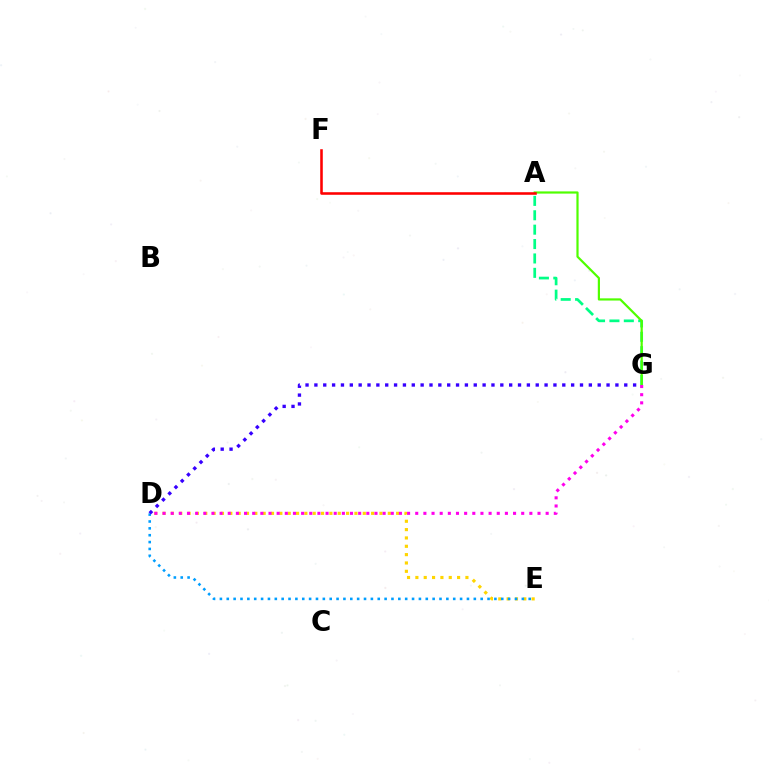{('A', 'G'): [{'color': '#00ff86', 'line_style': 'dashed', 'thickness': 1.96}, {'color': '#4fff00', 'line_style': 'solid', 'thickness': 1.59}], ('D', 'E'): [{'color': '#ffd500', 'line_style': 'dotted', 'thickness': 2.27}, {'color': '#009eff', 'line_style': 'dotted', 'thickness': 1.86}], ('A', 'F'): [{'color': '#ff0000', 'line_style': 'solid', 'thickness': 1.85}], ('D', 'G'): [{'color': '#3700ff', 'line_style': 'dotted', 'thickness': 2.41}, {'color': '#ff00ed', 'line_style': 'dotted', 'thickness': 2.21}]}